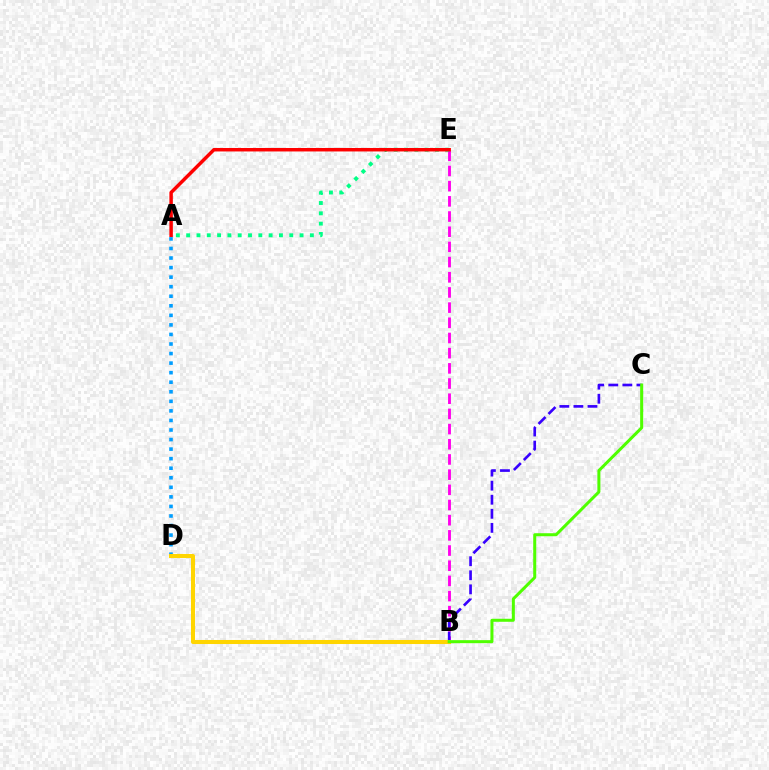{('B', 'E'): [{'color': '#ff00ed', 'line_style': 'dashed', 'thickness': 2.06}], ('A', 'D'): [{'color': '#009eff', 'line_style': 'dotted', 'thickness': 2.6}], ('A', 'E'): [{'color': '#00ff86', 'line_style': 'dotted', 'thickness': 2.8}, {'color': '#ff0000', 'line_style': 'solid', 'thickness': 2.5}], ('B', 'C'): [{'color': '#3700ff', 'line_style': 'dashed', 'thickness': 1.91}, {'color': '#4fff00', 'line_style': 'solid', 'thickness': 2.17}], ('B', 'D'): [{'color': '#ffd500', 'line_style': 'solid', 'thickness': 2.91}]}